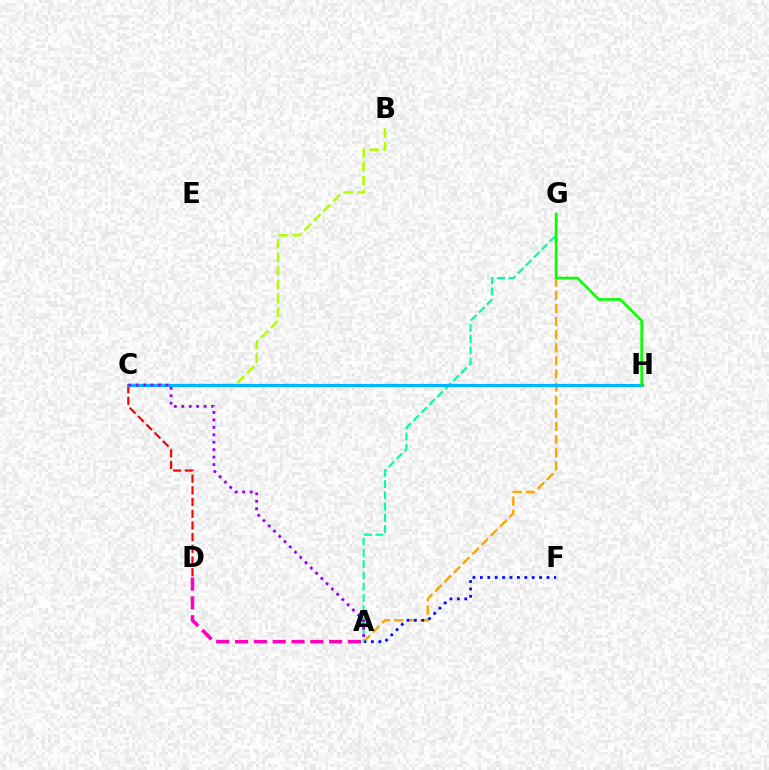{('B', 'C'): [{'color': '#b3ff00', 'line_style': 'dashed', 'thickness': 1.87}], ('A', 'G'): [{'color': '#ffa500', 'line_style': 'dashed', 'thickness': 1.78}, {'color': '#00ff9d', 'line_style': 'dashed', 'thickness': 1.53}], ('A', 'F'): [{'color': '#0010ff', 'line_style': 'dotted', 'thickness': 2.01}], ('C', 'D'): [{'color': '#ff0000', 'line_style': 'dashed', 'thickness': 1.59}], ('C', 'H'): [{'color': '#00b5ff', 'line_style': 'solid', 'thickness': 2.27}], ('G', 'H'): [{'color': '#08ff00', 'line_style': 'solid', 'thickness': 1.89}], ('A', 'C'): [{'color': '#9b00ff', 'line_style': 'dotted', 'thickness': 2.02}], ('A', 'D'): [{'color': '#ff00bd', 'line_style': 'dashed', 'thickness': 2.56}]}